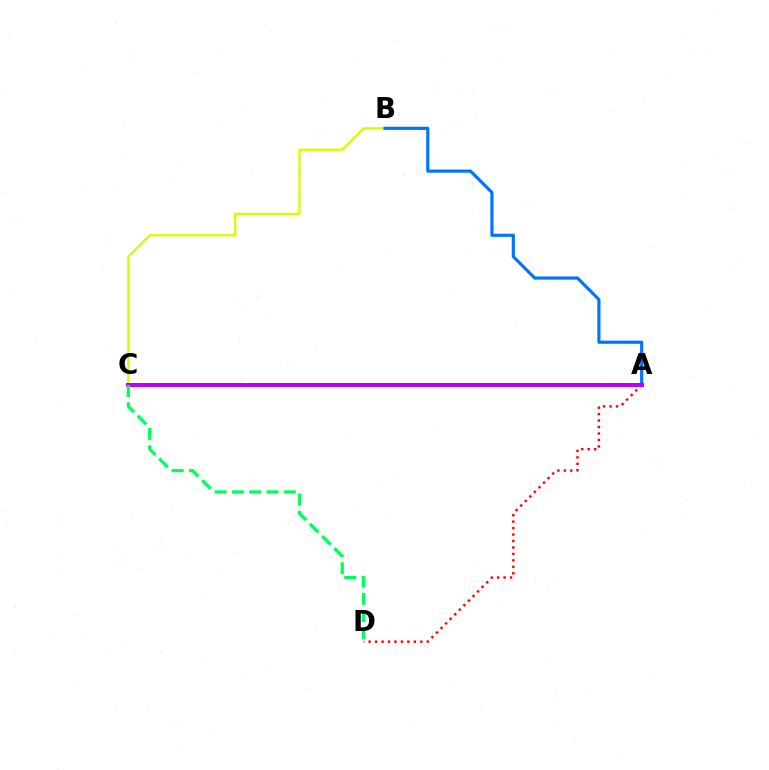{('B', 'C'): [{'color': '#d1ff00', 'line_style': 'solid', 'thickness': 1.65}], ('A', 'D'): [{'color': '#ff0000', 'line_style': 'dotted', 'thickness': 1.76}], ('A', 'B'): [{'color': '#0074ff', 'line_style': 'solid', 'thickness': 2.28}], ('A', 'C'): [{'color': '#b900ff', 'line_style': 'solid', 'thickness': 2.9}], ('C', 'D'): [{'color': '#00ff5c', 'line_style': 'dashed', 'thickness': 2.35}]}